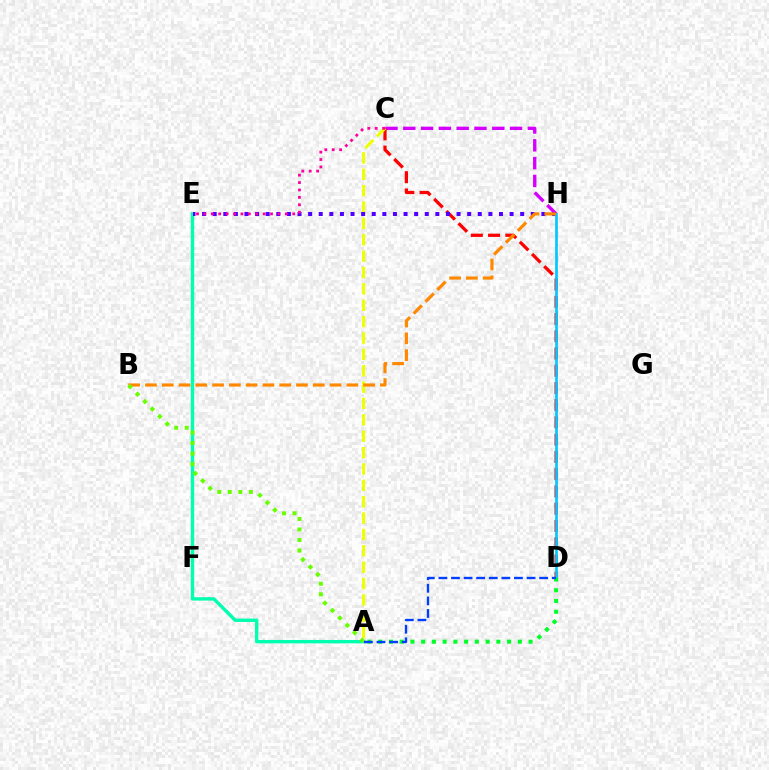{('C', 'H'): [{'color': '#d600ff', 'line_style': 'dashed', 'thickness': 2.42}], ('A', 'E'): [{'color': '#00ffaf', 'line_style': 'solid', 'thickness': 2.44}], ('C', 'D'): [{'color': '#ff0000', 'line_style': 'dashed', 'thickness': 2.34}], ('A', 'C'): [{'color': '#eeff00', 'line_style': 'dashed', 'thickness': 2.22}], ('E', 'H'): [{'color': '#4f00ff', 'line_style': 'dotted', 'thickness': 2.88}], ('C', 'E'): [{'color': '#ff00a0', 'line_style': 'dotted', 'thickness': 2.01}], ('D', 'H'): [{'color': '#00c7ff', 'line_style': 'solid', 'thickness': 1.93}], ('A', 'D'): [{'color': '#00ff27', 'line_style': 'dotted', 'thickness': 2.92}, {'color': '#003fff', 'line_style': 'dashed', 'thickness': 1.71}], ('B', 'H'): [{'color': '#ff8800', 'line_style': 'dashed', 'thickness': 2.28}], ('A', 'B'): [{'color': '#66ff00', 'line_style': 'dotted', 'thickness': 2.86}]}